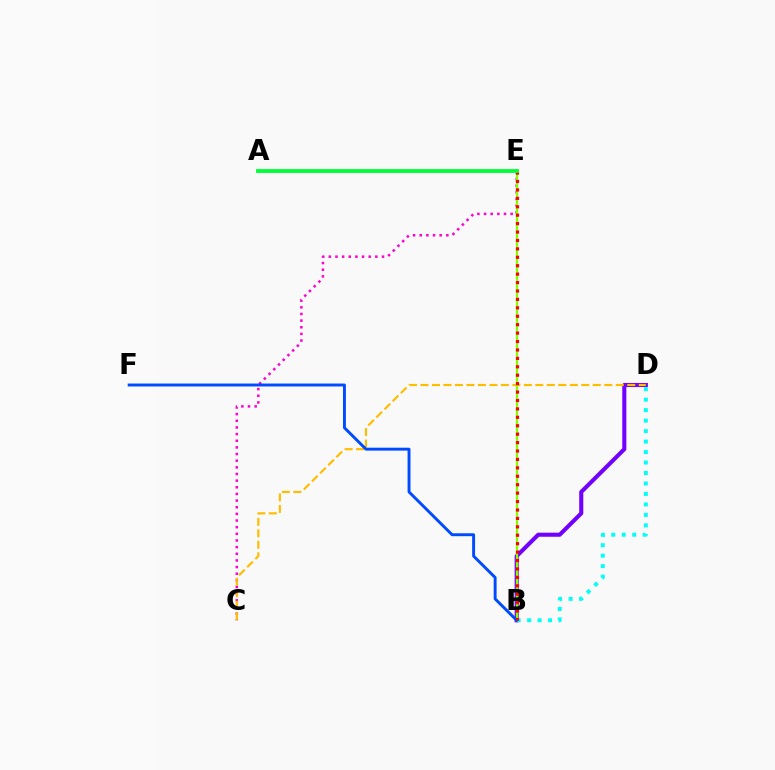{('C', 'E'): [{'color': '#ff00cf', 'line_style': 'dotted', 'thickness': 1.81}], ('B', 'D'): [{'color': '#7200ff', 'line_style': 'solid', 'thickness': 2.93}, {'color': '#00fff6', 'line_style': 'dotted', 'thickness': 2.85}], ('C', 'D'): [{'color': '#ffbd00', 'line_style': 'dashed', 'thickness': 1.56}], ('B', 'E'): [{'color': '#84ff00', 'line_style': 'solid', 'thickness': 1.62}, {'color': '#ff0000', 'line_style': 'dotted', 'thickness': 2.29}], ('B', 'F'): [{'color': '#004bff', 'line_style': 'solid', 'thickness': 2.1}], ('A', 'E'): [{'color': '#00ff39', 'line_style': 'solid', 'thickness': 2.76}]}